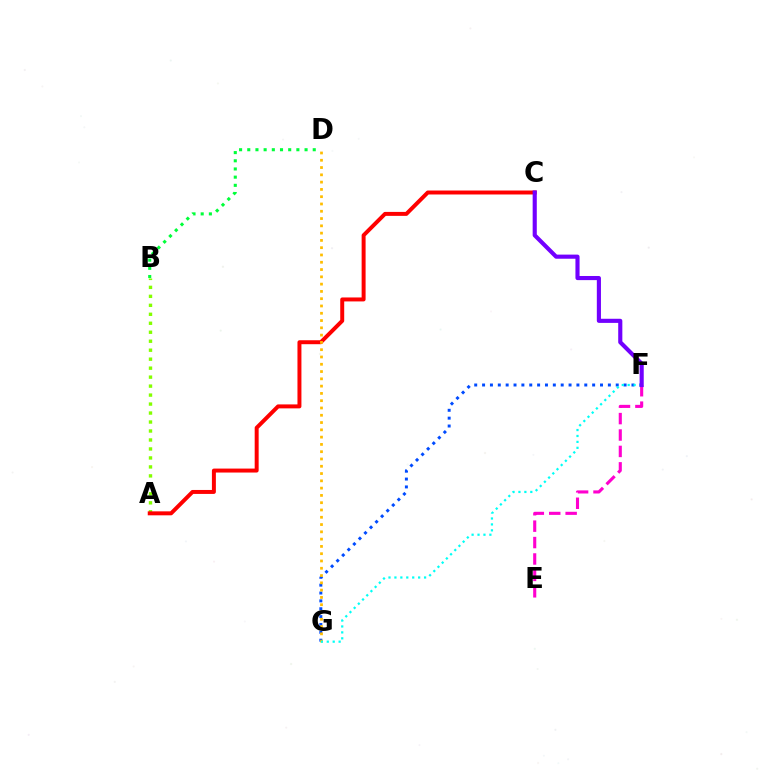{('A', 'B'): [{'color': '#84ff00', 'line_style': 'dotted', 'thickness': 2.44}], ('F', 'G'): [{'color': '#004bff', 'line_style': 'dotted', 'thickness': 2.14}, {'color': '#00fff6', 'line_style': 'dotted', 'thickness': 1.61}], ('E', 'F'): [{'color': '#ff00cf', 'line_style': 'dashed', 'thickness': 2.23}], ('A', 'C'): [{'color': '#ff0000', 'line_style': 'solid', 'thickness': 2.85}], ('D', 'G'): [{'color': '#ffbd00', 'line_style': 'dotted', 'thickness': 1.98}], ('B', 'D'): [{'color': '#00ff39', 'line_style': 'dotted', 'thickness': 2.22}], ('C', 'F'): [{'color': '#7200ff', 'line_style': 'solid', 'thickness': 2.97}]}